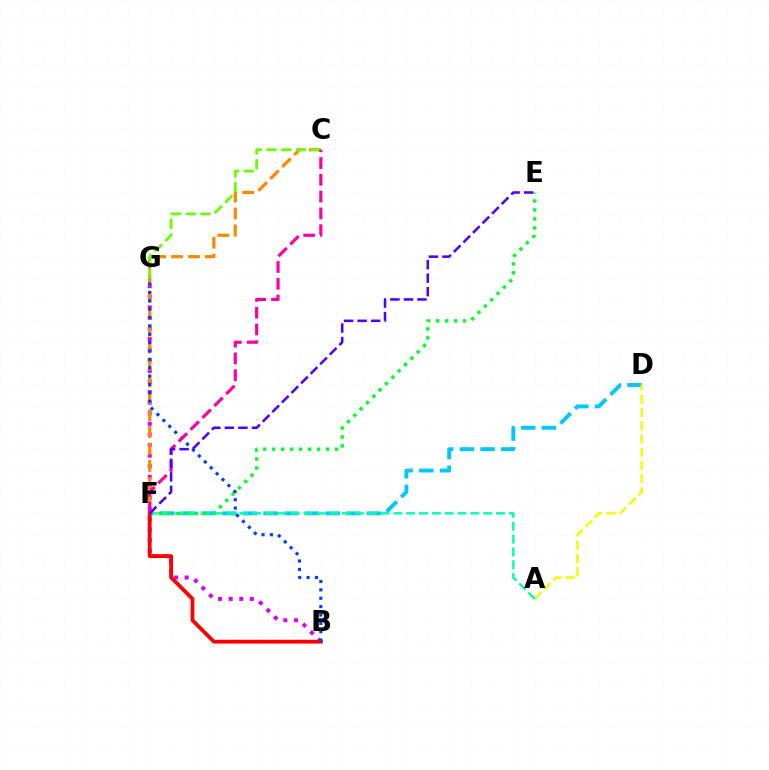{('D', 'F'): [{'color': '#00c7ff', 'line_style': 'dashed', 'thickness': 2.81}], ('A', 'D'): [{'color': '#eeff00', 'line_style': 'dashed', 'thickness': 1.79}], ('B', 'G'): [{'color': '#d600ff', 'line_style': 'dotted', 'thickness': 2.88}, {'color': '#003fff', 'line_style': 'dotted', 'thickness': 2.27}], ('A', 'F'): [{'color': '#00ffaf', 'line_style': 'dashed', 'thickness': 1.74}], ('E', 'F'): [{'color': '#00ff27', 'line_style': 'dotted', 'thickness': 2.44}, {'color': '#4f00ff', 'line_style': 'dashed', 'thickness': 1.84}], ('C', 'F'): [{'color': '#ff8800', 'line_style': 'dashed', 'thickness': 2.3}, {'color': '#ff00a0', 'line_style': 'dashed', 'thickness': 2.28}], ('B', 'F'): [{'color': '#ff0000', 'line_style': 'solid', 'thickness': 2.73}], ('C', 'G'): [{'color': '#66ff00', 'line_style': 'dashed', 'thickness': 2.0}]}